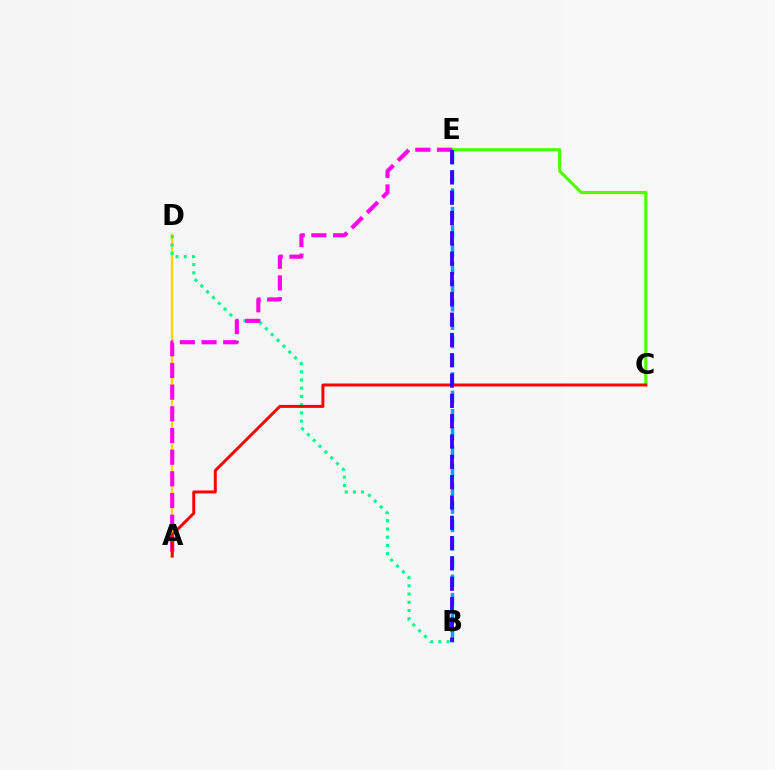{('A', 'D'): [{'color': '#ffd500', 'line_style': 'solid', 'thickness': 1.7}], ('B', 'D'): [{'color': '#00ff86', 'line_style': 'dotted', 'thickness': 2.23}], ('B', 'E'): [{'color': '#009eff', 'line_style': 'dashed', 'thickness': 2.5}, {'color': '#3700ff', 'line_style': 'dashed', 'thickness': 2.76}], ('C', 'E'): [{'color': '#4fff00', 'line_style': 'solid', 'thickness': 2.26}], ('A', 'E'): [{'color': '#ff00ed', 'line_style': 'dashed', 'thickness': 2.95}], ('A', 'C'): [{'color': '#ff0000', 'line_style': 'solid', 'thickness': 2.14}]}